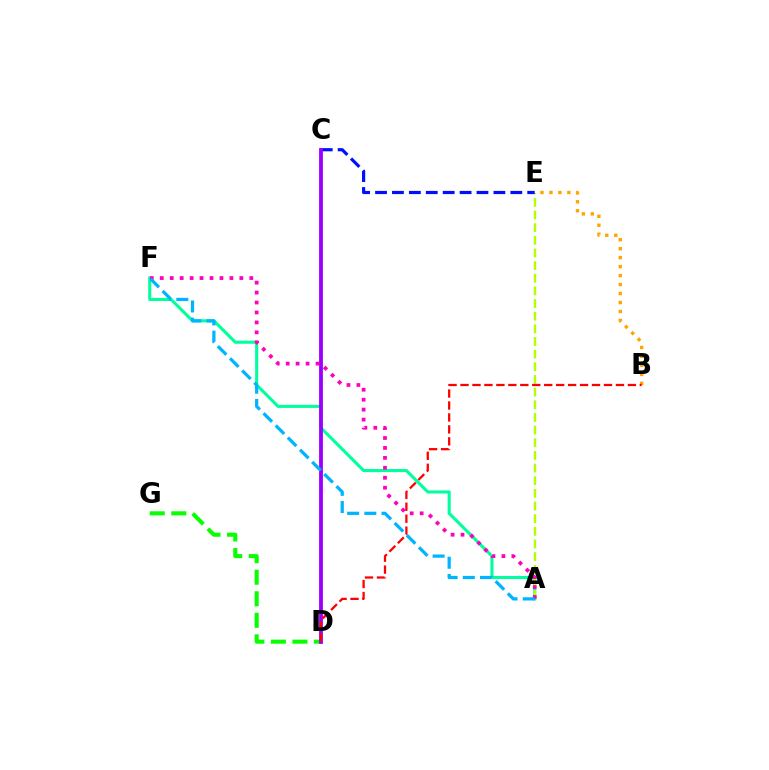{('A', 'F'): [{'color': '#00ff9d', 'line_style': 'solid', 'thickness': 2.21}, {'color': '#ff00bd', 'line_style': 'dotted', 'thickness': 2.7}, {'color': '#00b5ff', 'line_style': 'dashed', 'thickness': 2.34}], ('B', 'E'): [{'color': '#ffa500', 'line_style': 'dotted', 'thickness': 2.44}], ('D', 'G'): [{'color': '#08ff00', 'line_style': 'dashed', 'thickness': 2.93}], ('A', 'E'): [{'color': '#b3ff00', 'line_style': 'dashed', 'thickness': 1.72}], ('C', 'E'): [{'color': '#0010ff', 'line_style': 'dashed', 'thickness': 2.3}], ('C', 'D'): [{'color': '#9b00ff', 'line_style': 'solid', 'thickness': 2.75}], ('B', 'D'): [{'color': '#ff0000', 'line_style': 'dashed', 'thickness': 1.62}]}